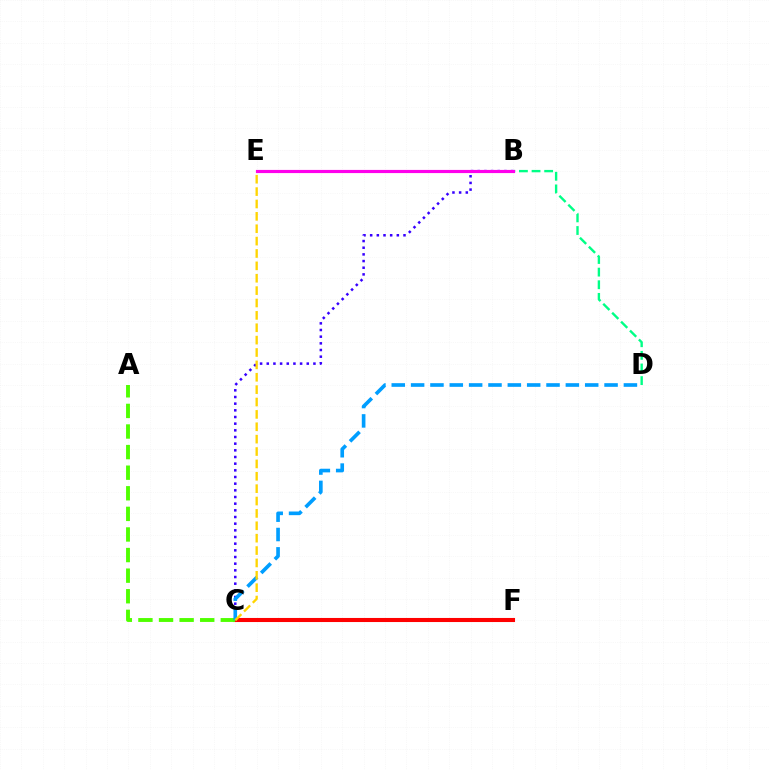{('B', 'D'): [{'color': '#00ff86', 'line_style': 'dashed', 'thickness': 1.71}], ('C', 'F'): [{'color': '#ff0000', 'line_style': 'solid', 'thickness': 2.94}], ('A', 'C'): [{'color': '#4fff00', 'line_style': 'dashed', 'thickness': 2.8}], ('B', 'C'): [{'color': '#3700ff', 'line_style': 'dotted', 'thickness': 1.81}], ('B', 'E'): [{'color': '#ff00ed', 'line_style': 'solid', 'thickness': 2.28}], ('C', 'D'): [{'color': '#009eff', 'line_style': 'dashed', 'thickness': 2.63}], ('C', 'E'): [{'color': '#ffd500', 'line_style': 'dashed', 'thickness': 1.68}]}